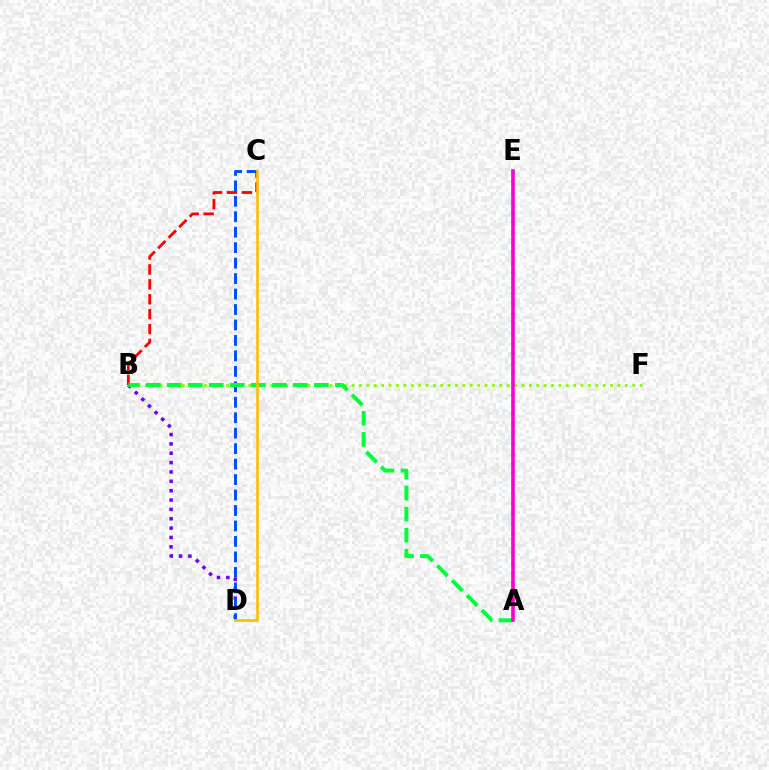{('A', 'E'): [{'color': '#00fff6', 'line_style': 'dotted', 'thickness': 2.72}, {'color': '#ff00cf', 'line_style': 'solid', 'thickness': 2.59}], ('B', 'F'): [{'color': '#84ff00', 'line_style': 'dotted', 'thickness': 2.01}], ('B', 'D'): [{'color': '#7200ff', 'line_style': 'dotted', 'thickness': 2.54}], ('B', 'C'): [{'color': '#ff0000', 'line_style': 'dashed', 'thickness': 2.02}], ('C', 'D'): [{'color': '#004bff', 'line_style': 'dashed', 'thickness': 2.1}, {'color': '#ffbd00', 'line_style': 'solid', 'thickness': 1.89}], ('A', 'B'): [{'color': '#00ff39', 'line_style': 'dashed', 'thickness': 2.86}]}